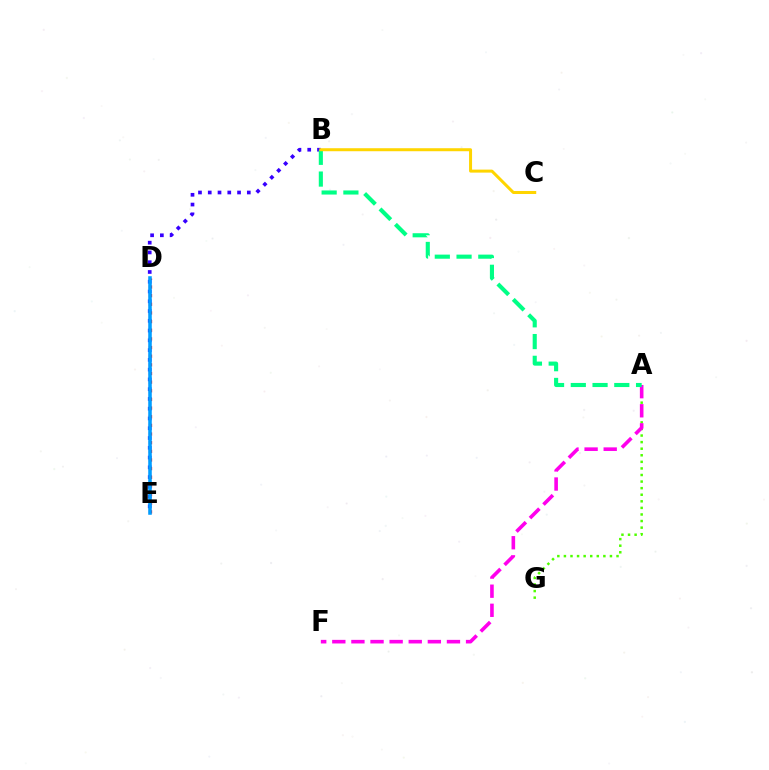{('A', 'G'): [{'color': '#4fff00', 'line_style': 'dotted', 'thickness': 1.79}], ('B', 'E'): [{'color': '#3700ff', 'line_style': 'dotted', 'thickness': 2.65}], ('A', 'F'): [{'color': '#ff00ed', 'line_style': 'dashed', 'thickness': 2.6}], ('D', 'E'): [{'color': '#ff0000', 'line_style': 'dotted', 'thickness': 2.35}, {'color': '#009eff', 'line_style': 'solid', 'thickness': 2.56}], ('A', 'B'): [{'color': '#00ff86', 'line_style': 'dashed', 'thickness': 2.95}], ('B', 'C'): [{'color': '#ffd500', 'line_style': 'solid', 'thickness': 2.16}]}